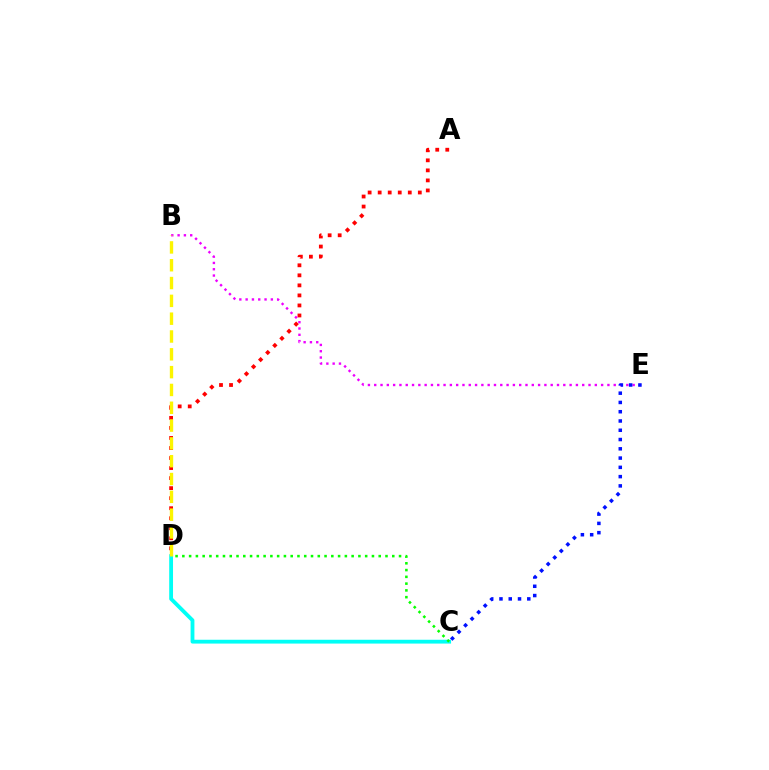{('B', 'E'): [{'color': '#ee00ff', 'line_style': 'dotted', 'thickness': 1.71}], ('A', 'D'): [{'color': '#ff0000', 'line_style': 'dotted', 'thickness': 2.73}], ('C', 'E'): [{'color': '#0010ff', 'line_style': 'dotted', 'thickness': 2.52}], ('C', 'D'): [{'color': '#00fff6', 'line_style': 'solid', 'thickness': 2.75}, {'color': '#08ff00', 'line_style': 'dotted', 'thickness': 1.84}], ('B', 'D'): [{'color': '#fcf500', 'line_style': 'dashed', 'thickness': 2.42}]}